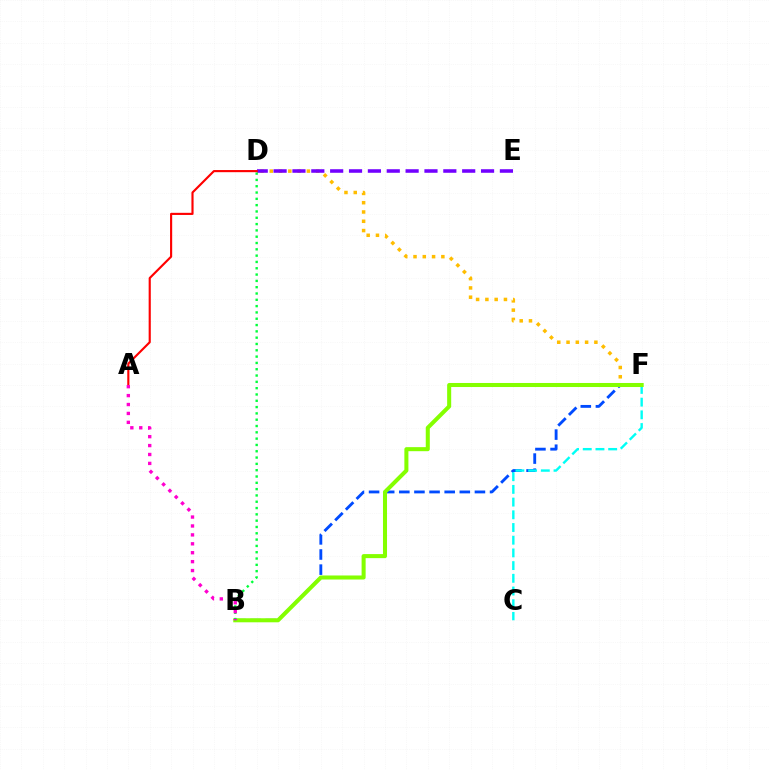{('B', 'F'): [{'color': '#004bff', 'line_style': 'dashed', 'thickness': 2.05}, {'color': '#84ff00', 'line_style': 'solid', 'thickness': 2.91}], ('C', 'F'): [{'color': '#00fff6', 'line_style': 'dashed', 'thickness': 1.73}], ('D', 'F'): [{'color': '#ffbd00', 'line_style': 'dotted', 'thickness': 2.52}], ('D', 'E'): [{'color': '#7200ff', 'line_style': 'dashed', 'thickness': 2.56}], ('B', 'D'): [{'color': '#00ff39', 'line_style': 'dotted', 'thickness': 1.71}], ('A', 'D'): [{'color': '#ff0000', 'line_style': 'solid', 'thickness': 1.54}], ('A', 'B'): [{'color': '#ff00cf', 'line_style': 'dotted', 'thickness': 2.42}]}